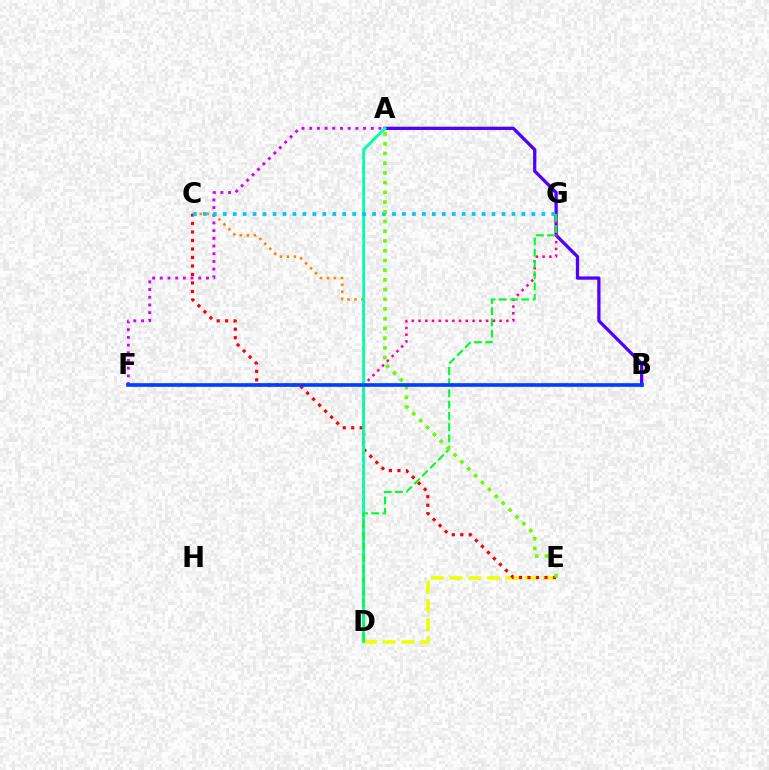{('A', 'B'): [{'color': '#4f00ff', 'line_style': 'solid', 'thickness': 2.35}], ('C', 'D'): [{'color': '#ff8800', 'line_style': 'dotted', 'thickness': 1.9}], ('D', 'E'): [{'color': '#eeff00', 'line_style': 'dashed', 'thickness': 2.54}], ('C', 'E'): [{'color': '#ff0000', 'line_style': 'dotted', 'thickness': 2.31}], ('D', 'G'): [{'color': '#ff00a0', 'line_style': 'dotted', 'thickness': 1.84}, {'color': '#00ff27', 'line_style': 'dashed', 'thickness': 1.53}], ('A', 'F'): [{'color': '#d600ff', 'line_style': 'dotted', 'thickness': 2.09}], ('A', 'D'): [{'color': '#00ffaf', 'line_style': 'solid', 'thickness': 2.03}], ('C', 'G'): [{'color': '#00c7ff', 'line_style': 'dotted', 'thickness': 2.7}], ('A', 'E'): [{'color': '#66ff00', 'line_style': 'dotted', 'thickness': 2.64}], ('B', 'F'): [{'color': '#003fff', 'line_style': 'solid', 'thickness': 2.63}]}